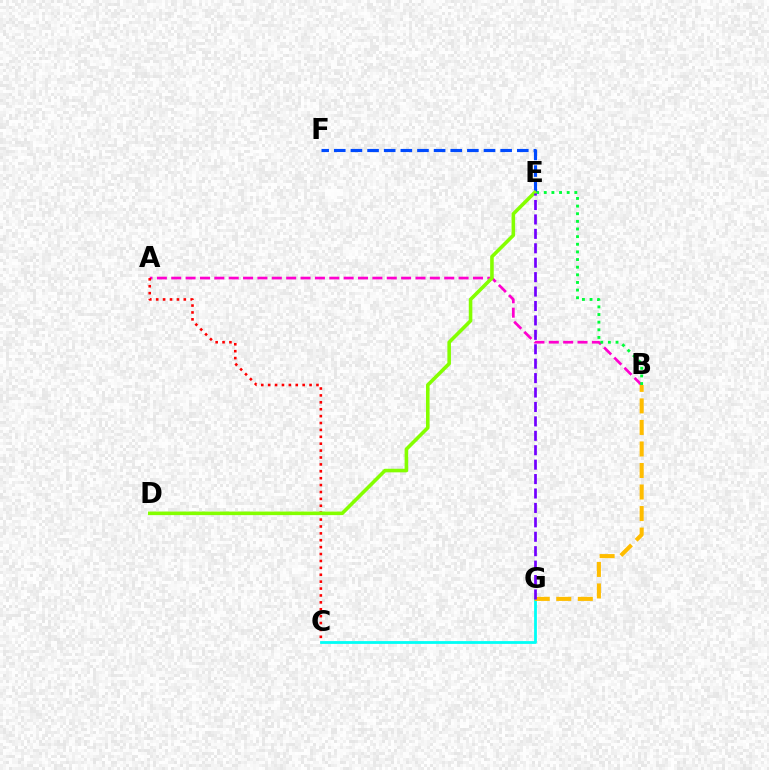{('A', 'B'): [{'color': '#ff00cf', 'line_style': 'dashed', 'thickness': 1.95}], ('B', 'E'): [{'color': '#00ff39', 'line_style': 'dotted', 'thickness': 2.07}], ('E', 'F'): [{'color': '#004bff', 'line_style': 'dashed', 'thickness': 2.26}], ('A', 'C'): [{'color': '#ff0000', 'line_style': 'dotted', 'thickness': 1.87}], ('C', 'G'): [{'color': '#00fff6', 'line_style': 'solid', 'thickness': 2.01}], ('B', 'G'): [{'color': '#ffbd00', 'line_style': 'dashed', 'thickness': 2.92}], ('D', 'E'): [{'color': '#84ff00', 'line_style': 'solid', 'thickness': 2.58}], ('E', 'G'): [{'color': '#7200ff', 'line_style': 'dashed', 'thickness': 1.96}]}